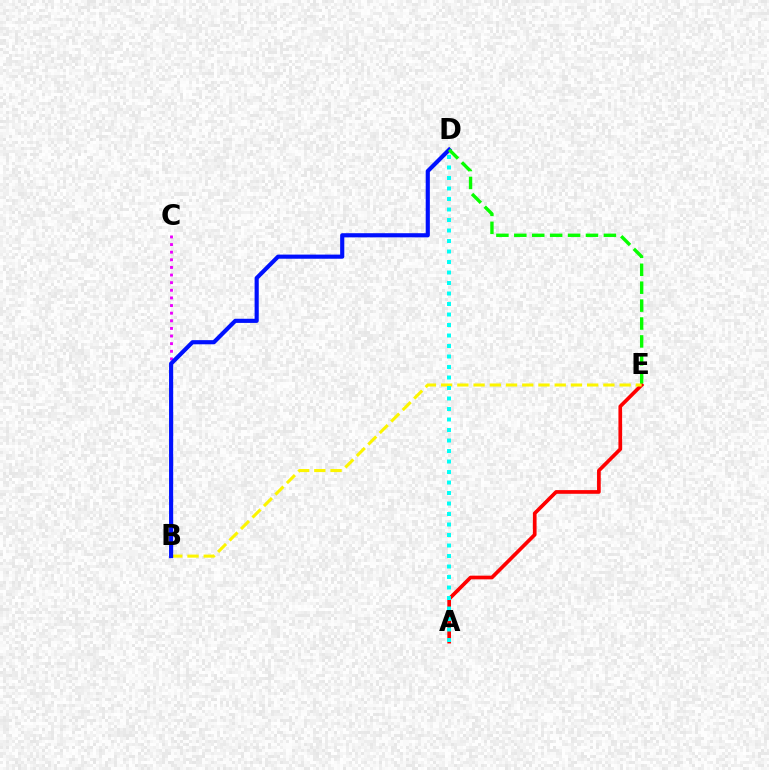{('B', 'C'): [{'color': '#ee00ff', 'line_style': 'dotted', 'thickness': 2.07}], ('A', 'E'): [{'color': '#ff0000', 'line_style': 'solid', 'thickness': 2.66}], ('B', 'E'): [{'color': '#fcf500', 'line_style': 'dashed', 'thickness': 2.2}], ('B', 'D'): [{'color': '#0010ff', 'line_style': 'solid', 'thickness': 2.98}], ('A', 'D'): [{'color': '#00fff6', 'line_style': 'dotted', 'thickness': 2.85}], ('D', 'E'): [{'color': '#08ff00', 'line_style': 'dashed', 'thickness': 2.43}]}